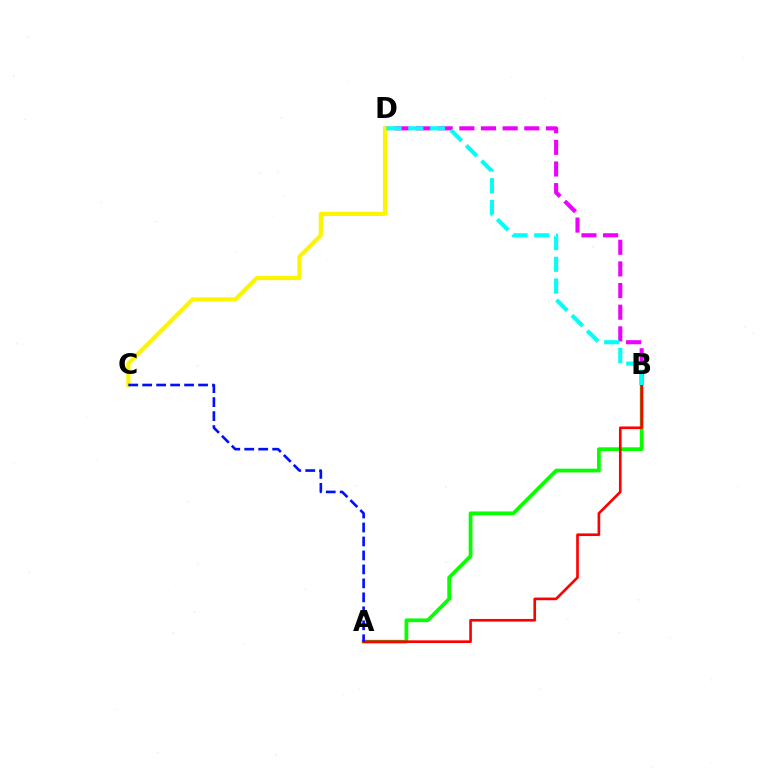{('B', 'D'): [{'color': '#ee00ff', 'line_style': 'dashed', 'thickness': 2.94}, {'color': '#00fff6', 'line_style': 'dashed', 'thickness': 2.95}], ('A', 'B'): [{'color': '#08ff00', 'line_style': 'solid', 'thickness': 2.71}, {'color': '#ff0000', 'line_style': 'solid', 'thickness': 1.91}], ('C', 'D'): [{'color': '#fcf500', 'line_style': 'solid', 'thickness': 2.98}], ('A', 'C'): [{'color': '#0010ff', 'line_style': 'dashed', 'thickness': 1.9}]}